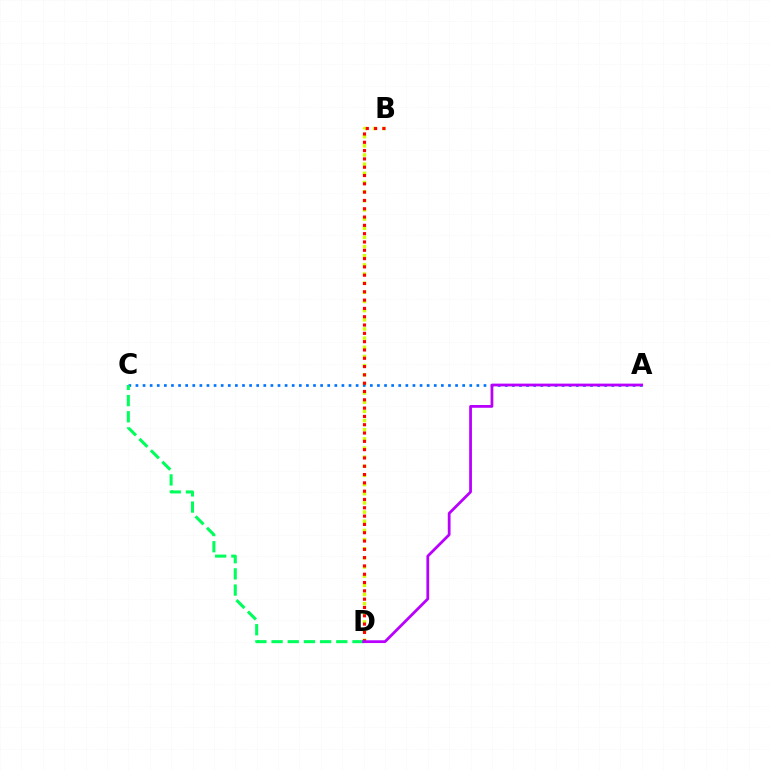{('B', 'D'): [{'color': '#d1ff00', 'line_style': 'dotted', 'thickness': 2.49}, {'color': '#ff0000', 'line_style': 'dotted', 'thickness': 2.26}], ('A', 'C'): [{'color': '#0074ff', 'line_style': 'dotted', 'thickness': 1.93}], ('C', 'D'): [{'color': '#00ff5c', 'line_style': 'dashed', 'thickness': 2.2}], ('A', 'D'): [{'color': '#b900ff', 'line_style': 'solid', 'thickness': 1.99}]}